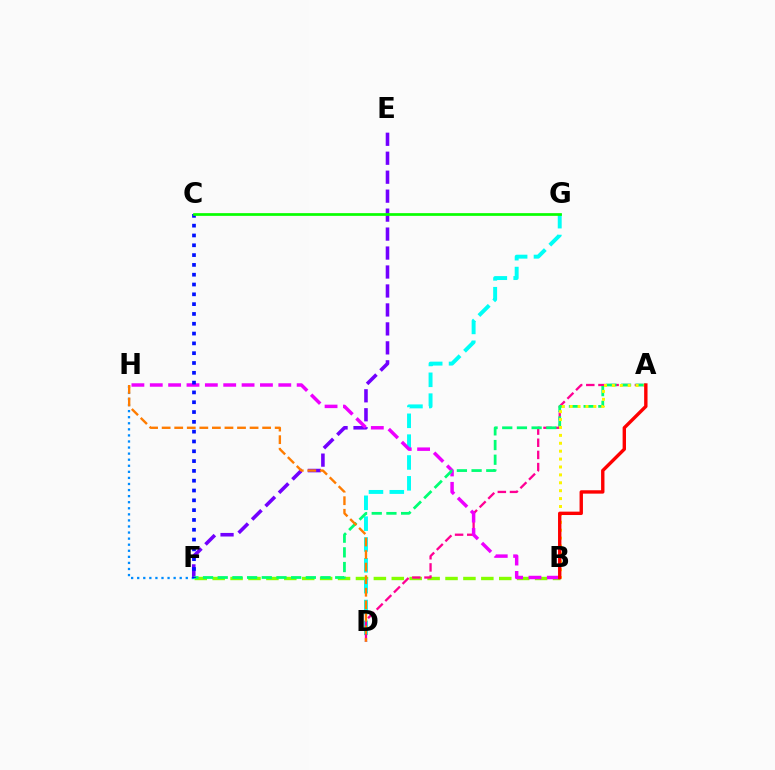{('E', 'F'): [{'color': '#7200ff', 'line_style': 'dashed', 'thickness': 2.58}], ('F', 'H'): [{'color': '#008cff', 'line_style': 'dotted', 'thickness': 1.65}], ('B', 'F'): [{'color': '#84ff00', 'line_style': 'dashed', 'thickness': 2.43}], ('D', 'G'): [{'color': '#00fff6', 'line_style': 'dashed', 'thickness': 2.83}], ('A', 'D'): [{'color': '#ff0094', 'line_style': 'dashed', 'thickness': 1.65}], ('B', 'H'): [{'color': '#ee00ff', 'line_style': 'dashed', 'thickness': 2.49}], ('A', 'F'): [{'color': '#00ff74', 'line_style': 'dashed', 'thickness': 2.0}], ('C', 'F'): [{'color': '#0010ff', 'line_style': 'dotted', 'thickness': 2.67}], ('A', 'B'): [{'color': '#fcf500', 'line_style': 'dotted', 'thickness': 2.15}, {'color': '#ff0000', 'line_style': 'solid', 'thickness': 2.44}], ('C', 'G'): [{'color': '#08ff00', 'line_style': 'solid', 'thickness': 1.96}], ('D', 'H'): [{'color': '#ff7c00', 'line_style': 'dashed', 'thickness': 1.71}]}